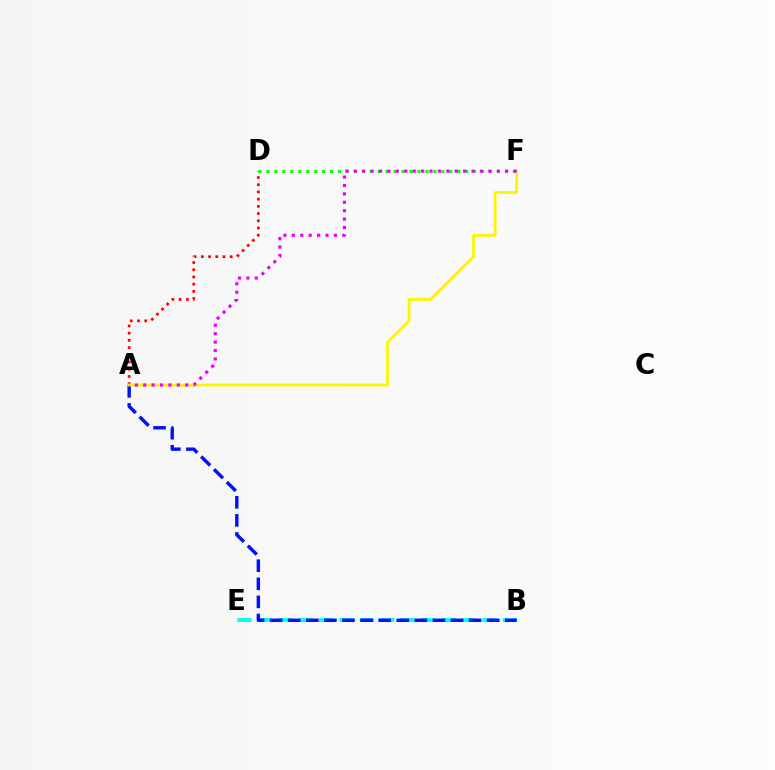{('A', 'D'): [{'color': '#ff0000', 'line_style': 'dotted', 'thickness': 1.96}], ('B', 'E'): [{'color': '#00fff6', 'line_style': 'dashed', 'thickness': 2.77}], ('A', 'B'): [{'color': '#0010ff', 'line_style': 'dashed', 'thickness': 2.46}], ('D', 'F'): [{'color': '#08ff00', 'line_style': 'dotted', 'thickness': 2.16}], ('A', 'F'): [{'color': '#fcf500', 'line_style': 'solid', 'thickness': 2.01}, {'color': '#ee00ff', 'line_style': 'dotted', 'thickness': 2.28}]}